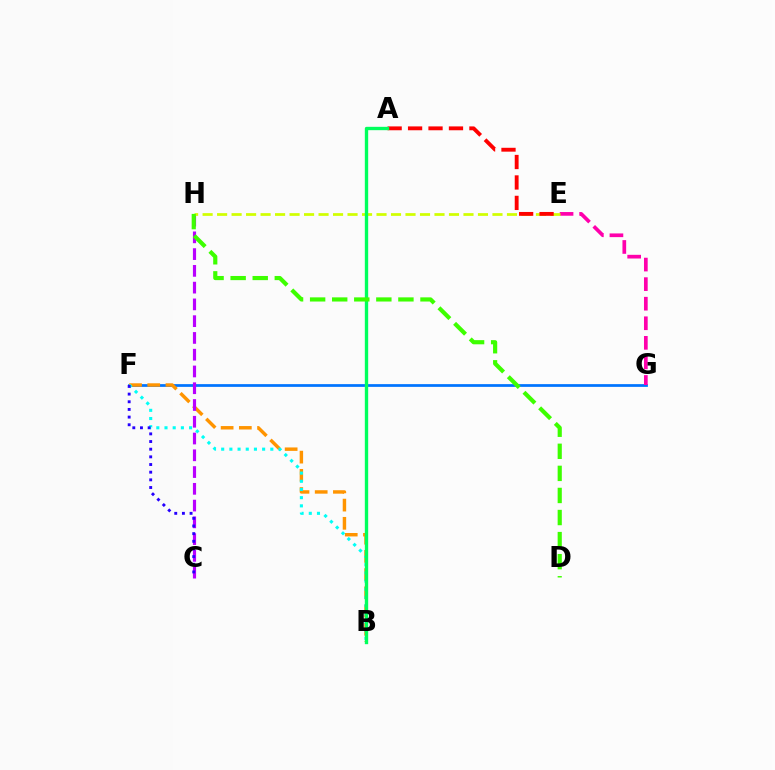{('F', 'G'): [{'color': '#0074ff', 'line_style': 'solid', 'thickness': 1.97}], ('E', 'G'): [{'color': '#ff00ac', 'line_style': 'dashed', 'thickness': 2.66}], ('B', 'F'): [{'color': '#ff9400', 'line_style': 'dashed', 'thickness': 2.47}, {'color': '#00fff6', 'line_style': 'dotted', 'thickness': 2.22}], ('C', 'H'): [{'color': '#b900ff', 'line_style': 'dashed', 'thickness': 2.28}], ('E', 'H'): [{'color': '#d1ff00', 'line_style': 'dashed', 'thickness': 1.97}], ('A', 'E'): [{'color': '#ff0000', 'line_style': 'dashed', 'thickness': 2.78}], ('A', 'B'): [{'color': '#00ff5c', 'line_style': 'solid', 'thickness': 2.42}], ('C', 'F'): [{'color': '#2500ff', 'line_style': 'dotted', 'thickness': 2.08}], ('D', 'H'): [{'color': '#3dff00', 'line_style': 'dashed', 'thickness': 3.0}]}